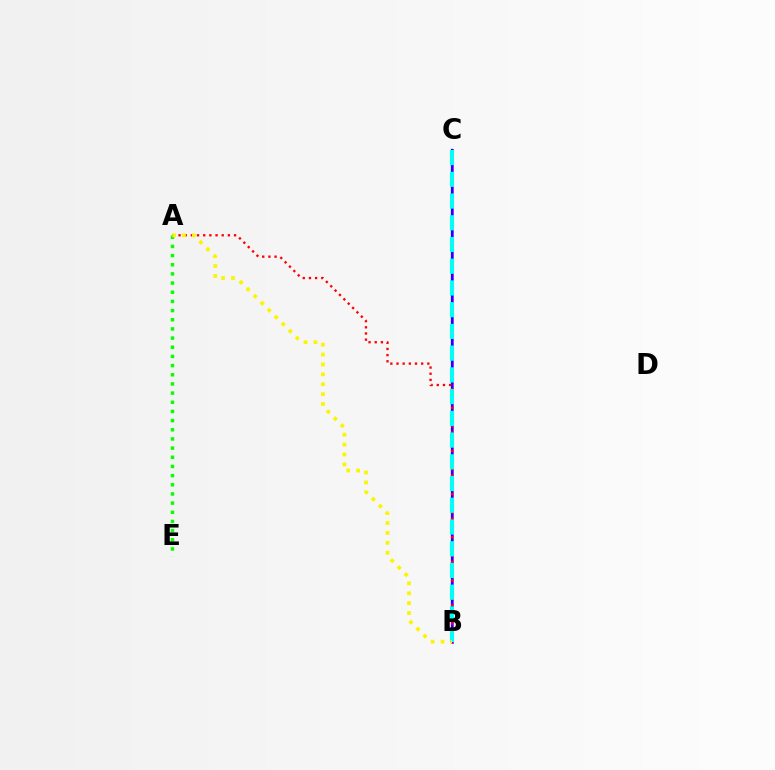{('B', 'C'): [{'color': '#ee00ff', 'line_style': 'solid', 'thickness': 2.03}, {'color': '#0010ff', 'line_style': 'solid', 'thickness': 1.63}, {'color': '#00fff6', 'line_style': 'dashed', 'thickness': 2.95}], ('A', 'E'): [{'color': '#08ff00', 'line_style': 'dotted', 'thickness': 2.49}], ('A', 'B'): [{'color': '#ff0000', 'line_style': 'dotted', 'thickness': 1.68}, {'color': '#fcf500', 'line_style': 'dotted', 'thickness': 2.69}]}